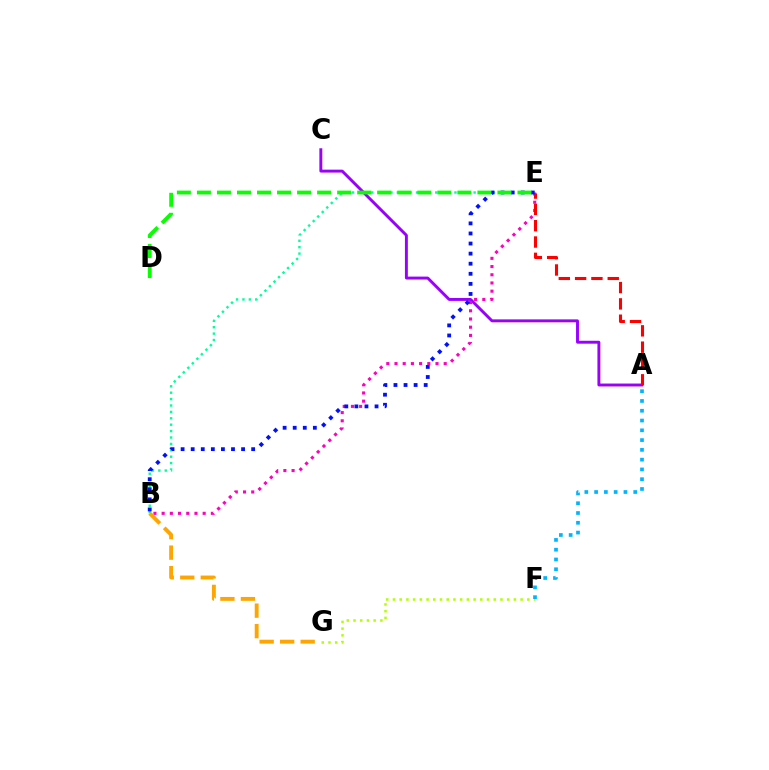{('A', 'C'): [{'color': '#9b00ff', 'line_style': 'solid', 'thickness': 2.1}], ('B', 'E'): [{'color': '#ff00bd', 'line_style': 'dotted', 'thickness': 2.23}, {'color': '#00ff9d', 'line_style': 'dotted', 'thickness': 1.74}, {'color': '#0010ff', 'line_style': 'dotted', 'thickness': 2.74}], ('A', 'E'): [{'color': '#ff0000', 'line_style': 'dashed', 'thickness': 2.22}], ('F', 'G'): [{'color': '#b3ff00', 'line_style': 'dotted', 'thickness': 1.83}], ('A', 'F'): [{'color': '#00b5ff', 'line_style': 'dotted', 'thickness': 2.66}], ('B', 'G'): [{'color': '#ffa500', 'line_style': 'dashed', 'thickness': 2.79}], ('D', 'E'): [{'color': '#08ff00', 'line_style': 'dashed', 'thickness': 2.72}]}